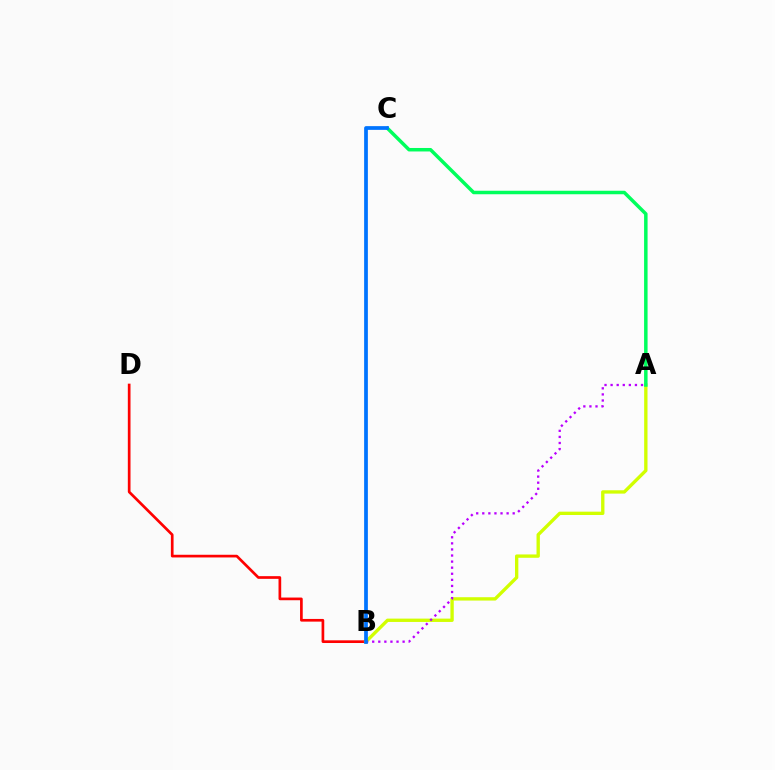{('B', 'D'): [{'color': '#ff0000', 'line_style': 'solid', 'thickness': 1.93}], ('A', 'B'): [{'color': '#d1ff00', 'line_style': 'solid', 'thickness': 2.4}, {'color': '#b900ff', 'line_style': 'dotted', 'thickness': 1.65}], ('A', 'C'): [{'color': '#00ff5c', 'line_style': 'solid', 'thickness': 2.51}], ('B', 'C'): [{'color': '#0074ff', 'line_style': 'solid', 'thickness': 2.69}]}